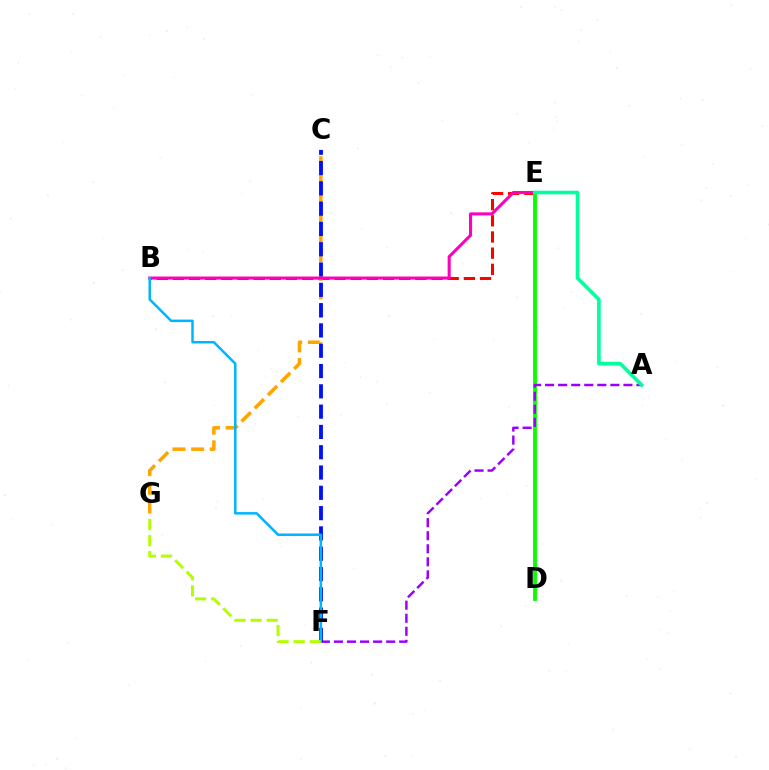{('B', 'E'): [{'color': '#ff0000', 'line_style': 'dashed', 'thickness': 2.2}, {'color': '#ff00bd', 'line_style': 'solid', 'thickness': 2.21}], ('D', 'E'): [{'color': '#08ff00', 'line_style': 'solid', 'thickness': 2.76}], ('C', 'G'): [{'color': '#ffa500', 'line_style': 'dashed', 'thickness': 2.53}], ('A', 'F'): [{'color': '#9b00ff', 'line_style': 'dashed', 'thickness': 1.77}], ('C', 'F'): [{'color': '#0010ff', 'line_style': 'dashed', 'thickness': 2.76}], ('B', 'F'): [{'color': '#00b5ff', 'line_style': 'solid', 'thickness': 1.8}], ('A', 'E'): [{'color': '#00ff9d', 'line_style': 'solid', 'thickness': 2.6}], ('F', 'G'): [{'color': '#b3ff00', 'line_style': 'dashed', 'thickness': 2.19}]}